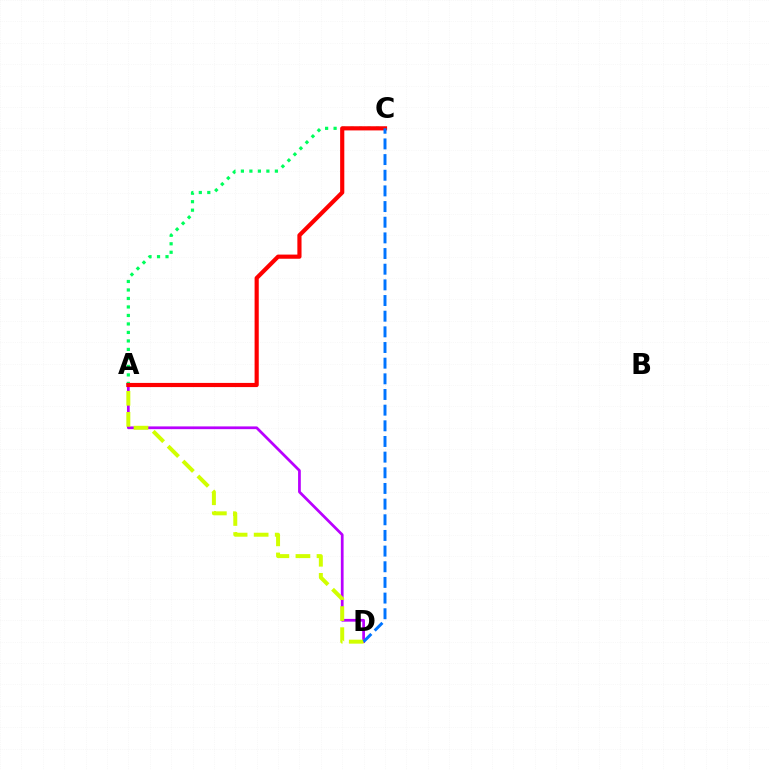{('A', 'D'): [{'color': '#b900ff', 'line_style': 'solid', 'thickness': 1.97}, {'color': '#d1ff00', 'line_style': 'dashed', 'thickness': 2.86}], ('A', 'C'): [{'color': '#00ff5c', 'line_style': 'dotted', 'thickness': 2.31}, {'color': '#ff0000', 'line_style': 'solid', 'thickness': 3.0}], ('C', 'D'): [{'color': '#0074ff', 'line_style': 'dashed', 'thickness': 2.13}]}